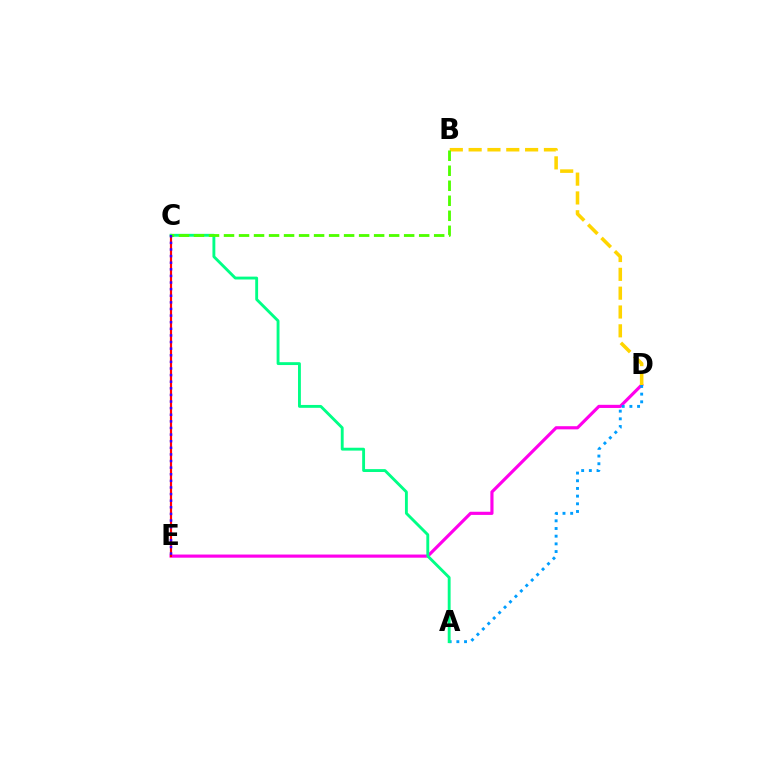{('D', 'E'): [{'color': '#ff00ed', 'line_style': 'solid', 'thickness': 2.27}], ('B', 'D'): [{'color': '#ffd500', 'line_style': 'dashed', 'thickness': 2.56}], ('A', 'D'): [{'color': '#009eff', 'line_style': 'dotted', 'thickness': 2.09}], ('C', 'E'): [{'color': '#ff0000', 'line_style': 'solid', 'thickness': 1.57}, {'color': '#3700ff', 'line_style': 'dotted', 'thickness': 1.8}], ('A', 'C'): [{'color': '#00ff86', 'line_style': 'solid', 'thickness': 2.07}], ('B', 'C'): [{'color': '#4fff00', 'line_style': 'dashed', 'thickness': 2.04}]}